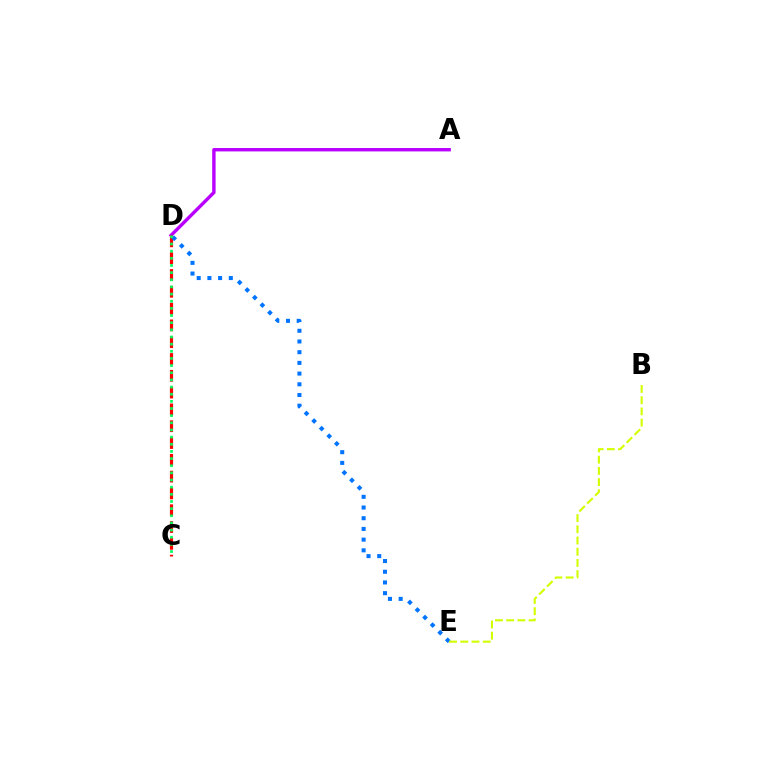{('A', 'D'): [{'color': '#b900ff', 'line_style': 'solid', 'thickness': 2.44}], ('C', 'D'): [{'color': '#ff0000', 'line_style': 'dashed', 'thickness': 2.28}, {'color': '#00ff5c', 'line_style': 'dotted', 'thickness': 1.94}], ('D', 'E'): [{'color': '#0074ff', 'line_style': 'dotted', 'thickness': 2.91}], ('B', 'E'): [{'color': '#d1ff00', 'line_style': 'dashed', 'thickness': 1.52}]}